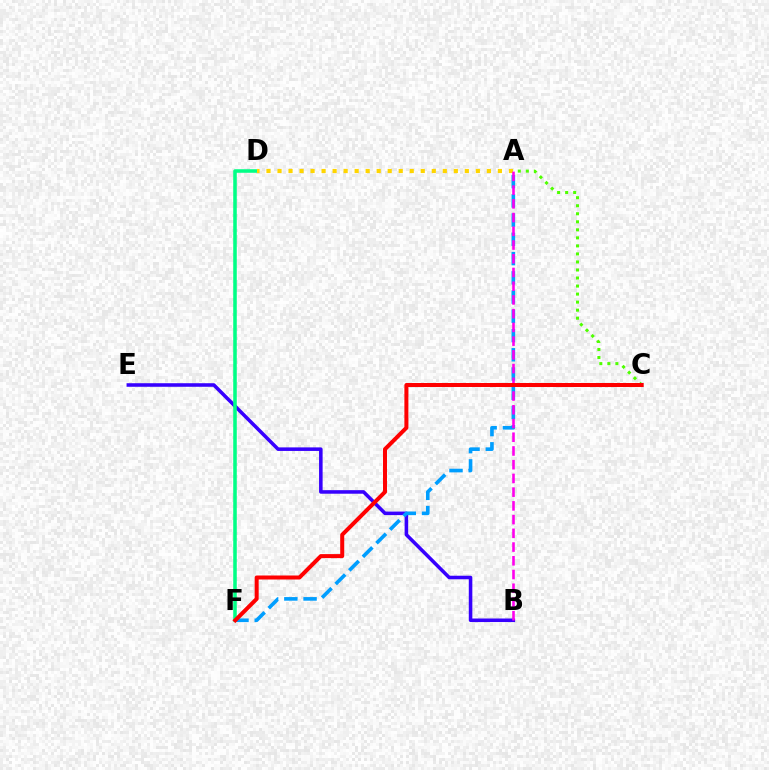{('A', 'C'): [{'color': '#4fff00', 'line_style': 'dotted', 'thickness': 2.18}], ('B', 'E'): [{'color': '#3700ff', 'line_style': 'solid', 'thickness': 2.56}], ('D', 'F'): [{'color': '#00ff86', 'line_style': 'solid', 'thickness': 2.55}], ('A', 'D'): [{'color': '#ffd500', 'line_style': 'dotted', 'thickness': 2.99}], ('A', 'F'): [{'color': '#009eff', 'line_style': 'dashed', 'thickness': 2.61}], ('A', 'B'): [{'color': '#ff00ed', 'line_style': 'dashed', 'thickness': 1.87}], ('C', 'F'): [{'color': '#ff0000', 'line_style': 'solid', 'thickness': 2.89}]}